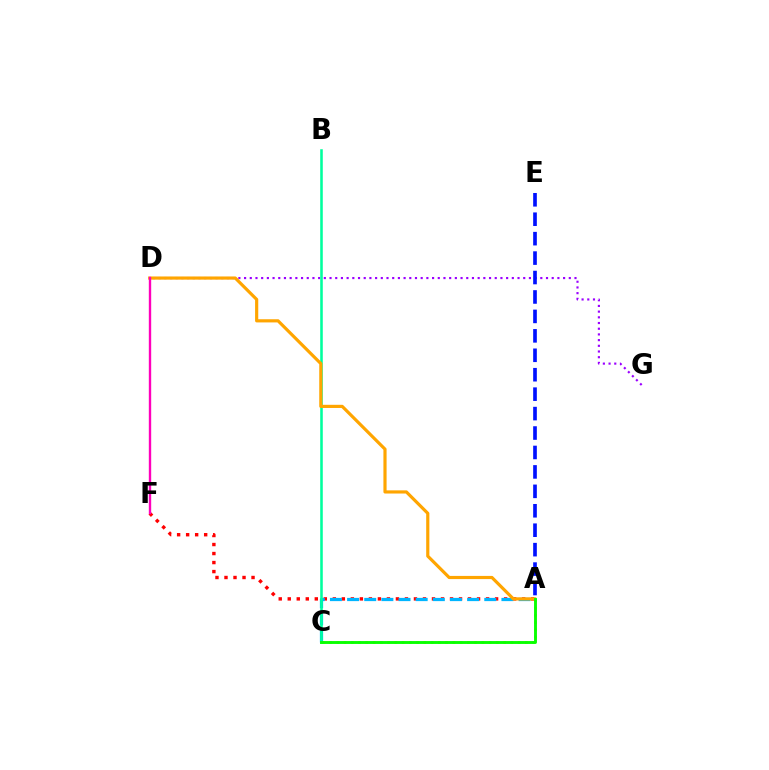{('A', 'C'): [{'color': '#b3ff00', 'line_style': 'dotted', 'thickness': 1.97}, {'color': '#00b5ff', 'line_style': 'dashed', 'thickness': 2.33}, {'color': '#08ff00', 'line_style': 'solid', 'thickness': 2.07}], ('A', 'F'): [{'color': '#ff0000', 'line_style': 'dotted', 'thickness': 2.45}], ('D', 'G'): [{'color': '#9b00ff', 'line_style': 'dotted', 'thickness': 1.55}], ('B', 'C'): [{'color': '#00ff9d', 'line_style': 'solid', 'thickness': 1.85}], ('A', 'D'): [{'color': '#ffa500', 'line_style': 'solid', 'thickness': 2.28}], ('D', 'F'): [{'color': '#ff00bd', 'line_style': 'solid', 'thickness': 1.71}], ('A', 'E'): [{'color': '#0010ff', 'line_style': 'dashed', 'thickness': 2.64}]}